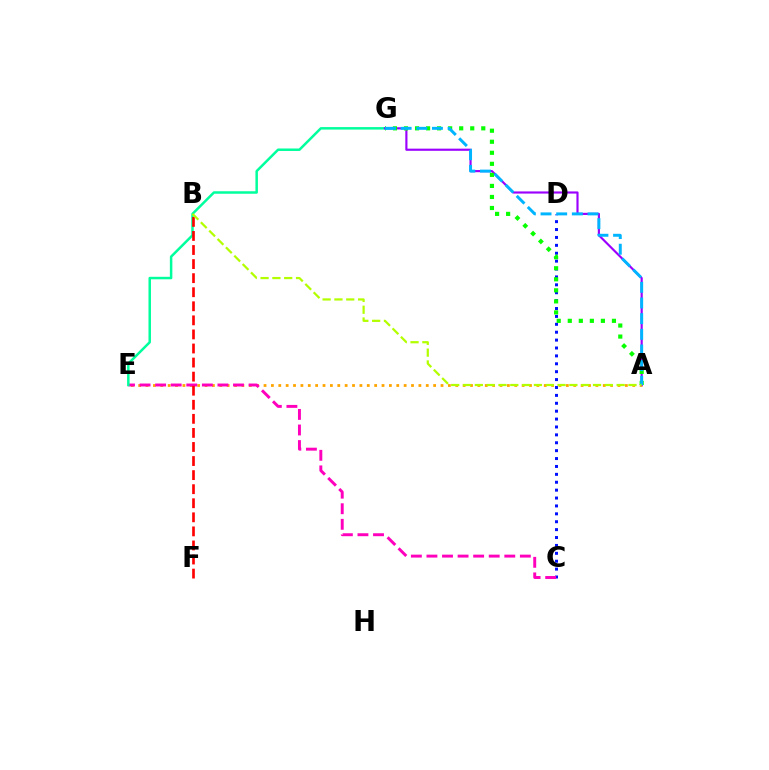{('A', 'E'): [{'color': '#ffa500', 'line_style': 'dotted', 'thickness': 2.0}], ('C', 'D'): [{'color': '#0010ff', 'line_style': 'dotted', 'thickness': 2.15}], ('C', 'E'): [{'color': '#ff00bd', 'line_style': 'dashed', 'thickness': 2.12}], ('E', 'G'): [{'color': '#00ff9d', 'line_style': 'solid', 'thickness': 1.79}], ('A', 'G'): [{'color': '#9b00ff', 'line_style': 'solid', 'thickness': 1.55}, {'color': '#08ff00', 'line_style': 'dotted', 'thickness': 3.0}, {'color': '#00b5ff', 'line_style': 'dashed', 'thickness': 2.13}], ('B', 'F'): [{'color': '#ff0000', 'line_style': 'dashed', 'thickness': 1.91}], ('A', 'B'): [{'color': '#b3ff00', 'line_style': 'dashed', 'thickness': 1.61}]}